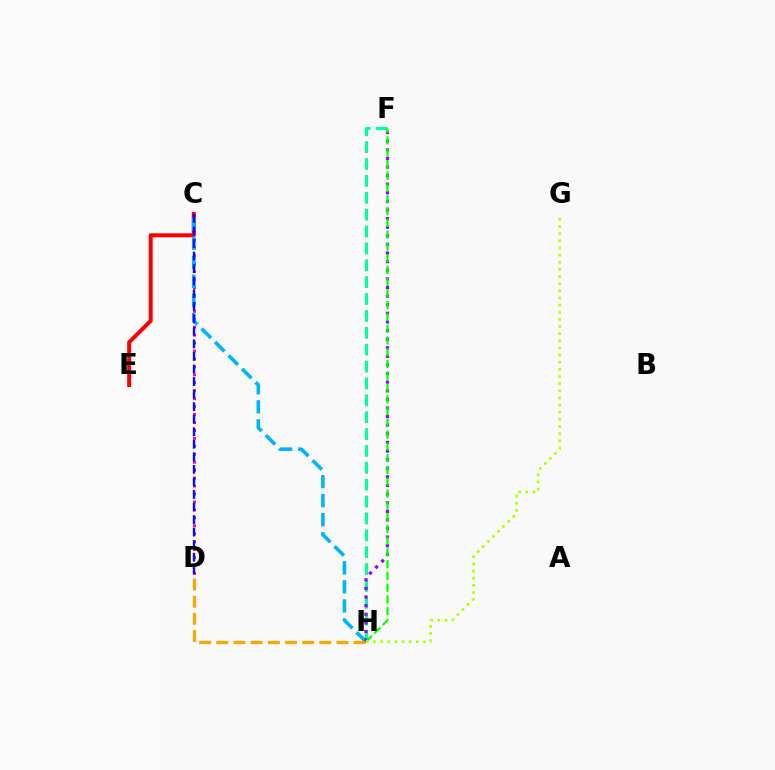{('C', 'E'): [{'color': '#ff0000', 'line_style': 'solid', 'thickness': 2.87}], ('C', 'D'): [{'color': '#ff00bd', 'line_style': 'dotted', 'thickness': 2.16}, {'color': '#0010ff', 'line_style': 'dashed', 'thickness': 1.7}], ('C', 'H'): [{'color': '#00b5ff', 'line_style': 'dashed', 'thickness': 2.59}], ('F', 'H'): [{'color': '#00ff9d', 'line_style': 'dashed', 'thickness': 2.29}, {'color': '#9b00ff', 'line_style': 'dotted', 'thickness': 2.34}, {'color': '#08ff00', 'line_style': 'dashed', 'thickness': 1.6}], ('D', 'H'): [{'color': '#ffa500', 'line_style': 'dashed', 'thickness': 2.33}], ('G', 'H'): [{'color': '#b3ff00', 'line_style': 'dotted', 'thickness': 1.94}]}